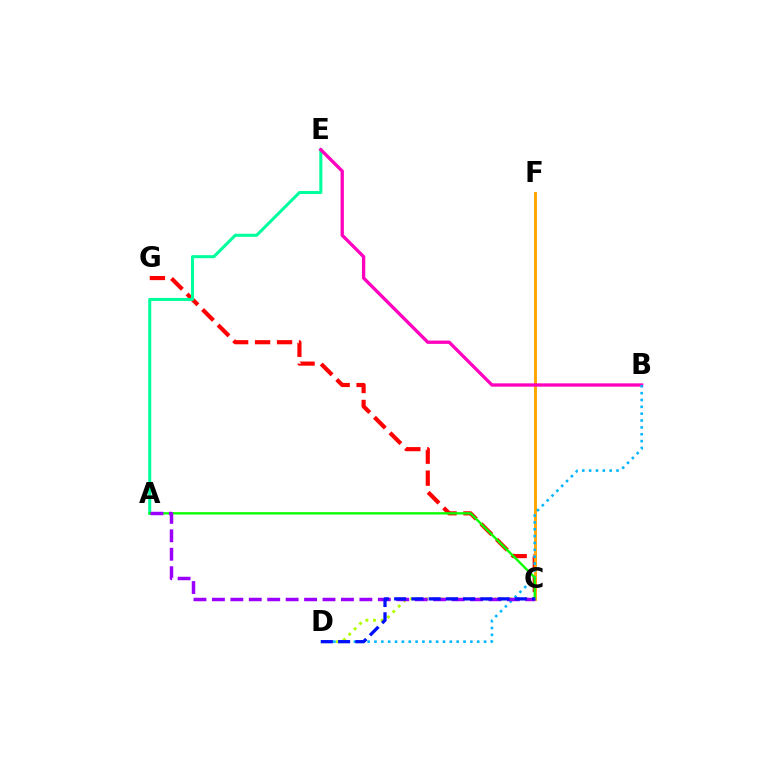{('C', 'G'): [{'color': '#ff0000', 'line_style': 'dashed', 'thickness': 2.98}], ('A', 'E'): [{'color': '#00ff9d', 'line_style': 'solid', 'thickness': 2.2}], ('C', 'F'): [{'color': '#ffa500', 'line_style': 'solid', 'thickness': 2.09}], ('C', 'D'): [{'color': '#b3ff00', 'line_style': 'dotted', 'thickness': 2.07}, {'color': '#0010ff', 'line_style': 'dashed', 'thickness': 2.34}], ('B', 'E'): [{'color': '#ff00bd', 'line_style': 'solid', 'thickness': 2.39}], ('B', 'D'): [{'color': '#00b5ff', 'line_style': 'dotted', 'thickness': 1.86}], ('A', 'C'): [{'color': '#08ff00', 'line_style': 'solid', 'thickness': 1.69}, {'color': '#9b00ff', 'line_style': 'dashed', 'thickness': 2.5}]}